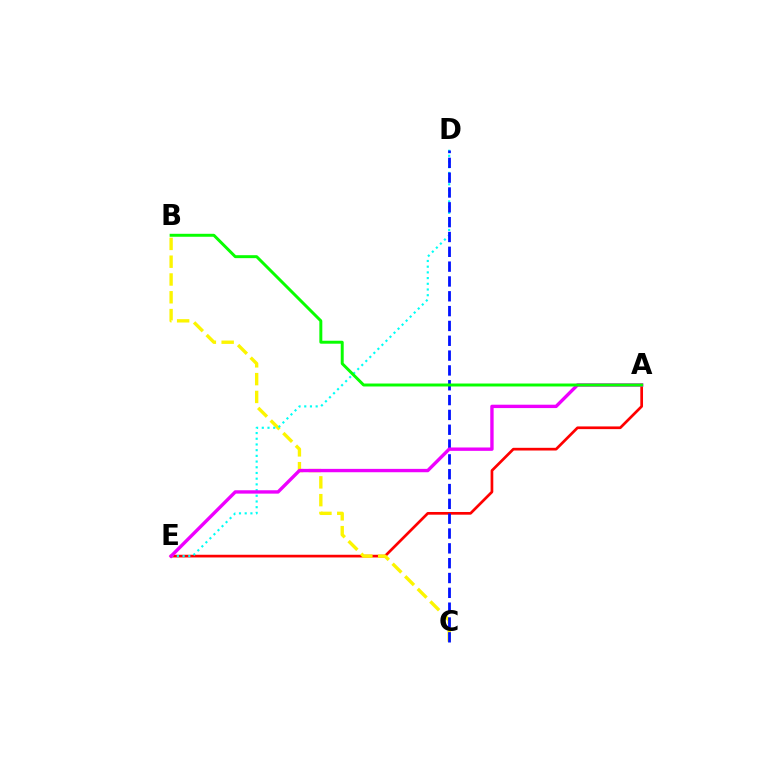{('A', 'E'): [{'color': '#ff0000', 'line_style': 'solid', 'thickness': 1.94}, {'color': '#ee00ff', 'line_style': 'solid', 'thickness': 2.42}], ('B', 'C'): [{'color': '#fcf500', 'line_style': 'dashed', 'thickness': 2.42}], ('D', 'E'): [{'color': '#00fff6', 'line_style': 'dotted', 'thickness': 1.55}], ('C', 'D'): [{'color': '#0010ff', 'line_style': 'dashed', 'thickness': 2.01}], ('A', 'B'): [{'color': '#08ff00', 'line_style': 'solid', 'thickness': 2.13}]}